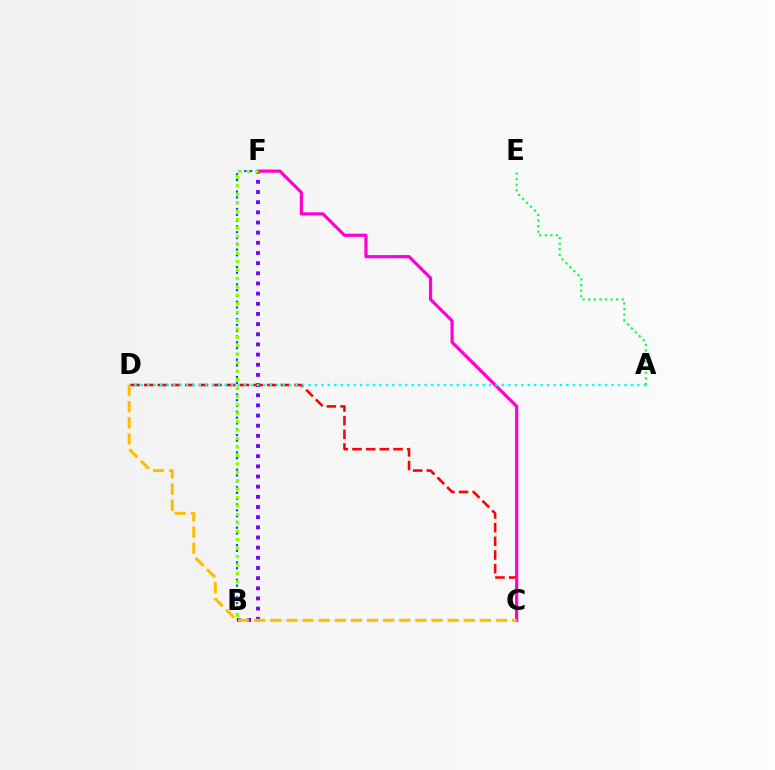{('B', 'F'): [{'color': '#7200ff', 'line_style': 'dotted', 'thickness': 2.76}, {'color': '#004bff', 'line_style': 'dotted', 'thickness': 1.57}, {'color': '#84ff00', 'line_style': 'dotted', 'thickness': 2.29}], ('C', 'D'): [{'color': '#ff0000', 'line_style': 'dashed', 'thickness': 1.86}, {'color': '#ffbd00', 'line_style': 'dashed', 'thickness': 2.19}], ('C', 'F'): [{'color': '#ff00cf', 'line_style': 'solid', 'thickness': 2.29}], ('A', 'E'): [{'color': '#00ff39', 'line_style': 'dotted', 'thickness': 1.52}], ('A', 'D'): [{'color': '#00fff6', 'line_style': 'dotted', 'thickness': 1.75}]}